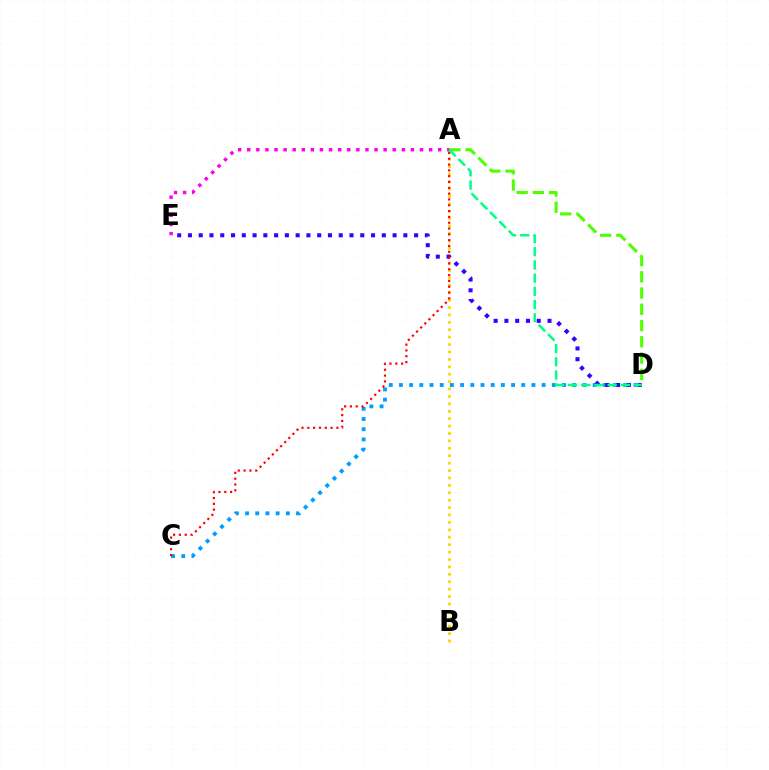{('C', 'D'): [{'color': '#009eff', 'line_style': 'dotted', 'thickness': 2.77}], ('A', 'B'): [{'color': '#ffd500', 'line_style': 'dotted', 'thickness': 2.01}], ('D', 'E'): [{'color': '#3700ff', 'line_style': 'dotted', 'thickness': 2.93}], ('A', 'E'): [{'color': '#ff00ed', 'line_style': 'dotted', 'thickness': 2.47}], ('A', 'C'): [{'color': '#ff0000', 'line_style': 'dotted', 'thickness': 1.58}], ('A', 'D'): [{'color': '#4fff00', 'line_style': 'dashed', 'thickness': 2.21}, {'color': '#00ff86', 'line_style': 'dashed', 'thickness': 1.8}]}